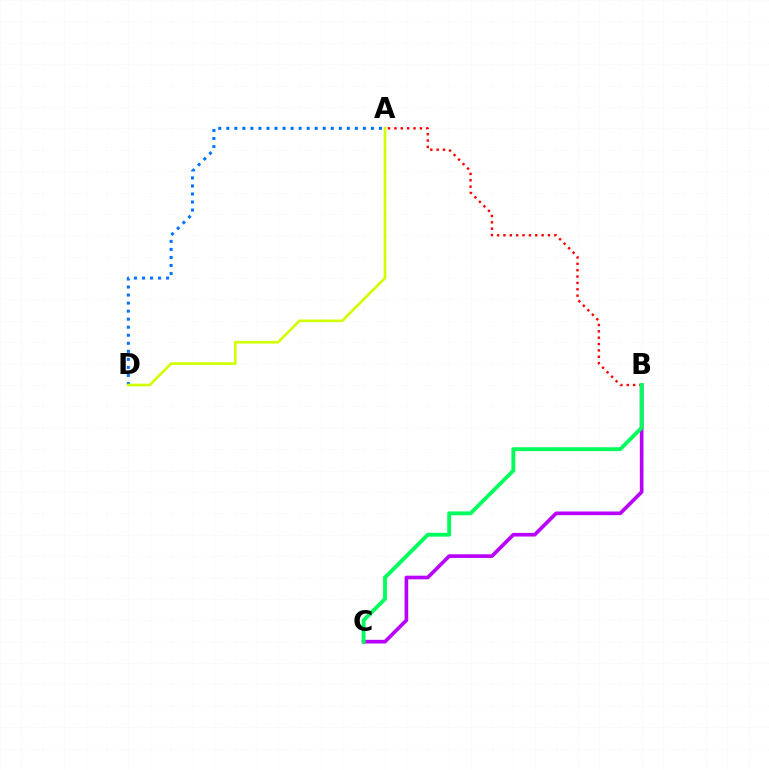{('A', 'B'): [{'color': '#ff0000', 'line_style': 'dotted', 'thickness': 1.73}], ('A', 'D'): [{'color': '#0074ff', 'line_style': 'dotted', 'thickness': 2.18}, {'color': '#d1ff00', 'line_style': 'solid', 'thickness': 1.91}], ('B', 'C'): [{'color': '#b900ff', 'line_style': 'solid', 'thickness': 2.63}, {'color': '#00ff5c', 'line_style': 'solid', 'thickness': 2.78}]}